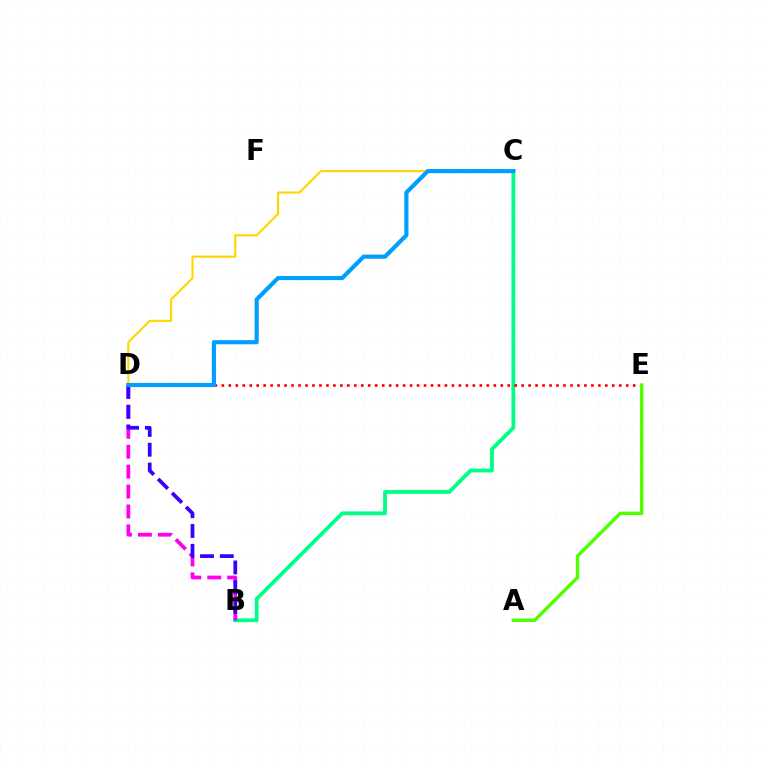{('B', 'C'): [{'color': '#00ff86', 'line_style': 'solid', 'thickness': 2.74}], ('B', 'D'): [{'color': '#ff00ed', 'line_style': 'dashed', 'thickness': 2.71}, {'color': '#3700ff', 'line_style': 'dashed', 'thickness': 2.69}], ('C', 'D'): [{'color': '#ffd500', 'line_style': 'solid', 'thickness': 1.53}, {'color': '#009eff', 'line_style': 'solid', 'thickness': 2.99}], ('D', 'E'): [{'color': '#ff0000', 'line_style': 'dotted', 'thickness': 1.89}], ('A', 'E'): [{'color': '#4fff00', 'line_style': 'solid', 'thickness': 2.46}]}